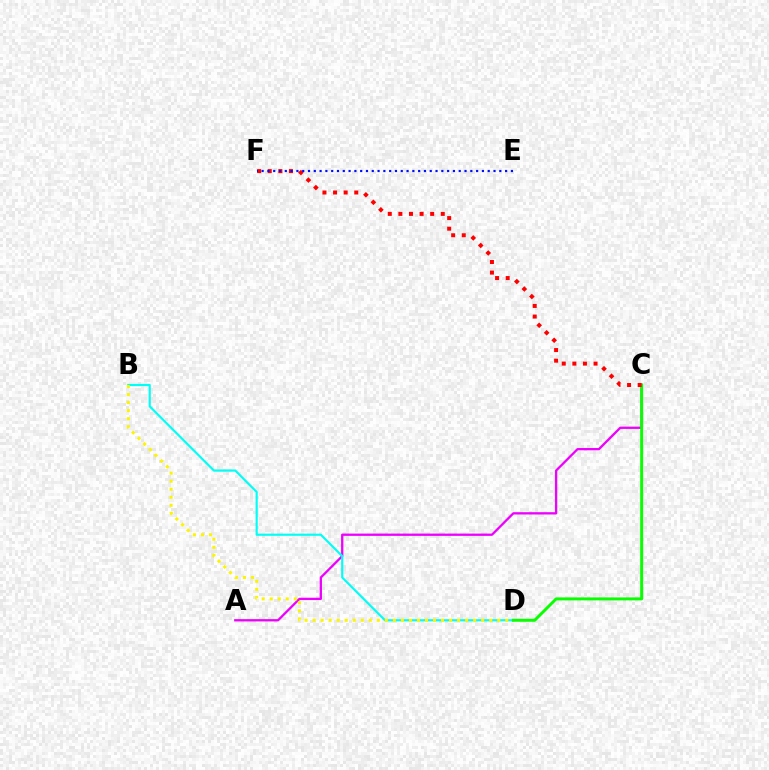{('A', 'C'): [{'color': '#ee00ff', 'line_style': 'solid', 'thickness': 1.66}], ('B', 'D'): [{'color': '#00fff6', 'line_style': 'solid', 'thickness': 1.55}, {'color': '#fcf500', 'line_style': 'dotted', 'thickness': 2.18}], ('C', 'D'): [{'color': '#08ff00', 'line_style': 'solid', 'thickness': 2.13}], ('C', 'F'): [{'color': '#ff0000', 'line_style': 'dotted', 'thickness': 2.88}], ('E', 'F'): [{'color': '#0010ff', 'line_style': 'dotted', 'thickness': 1.58}]}